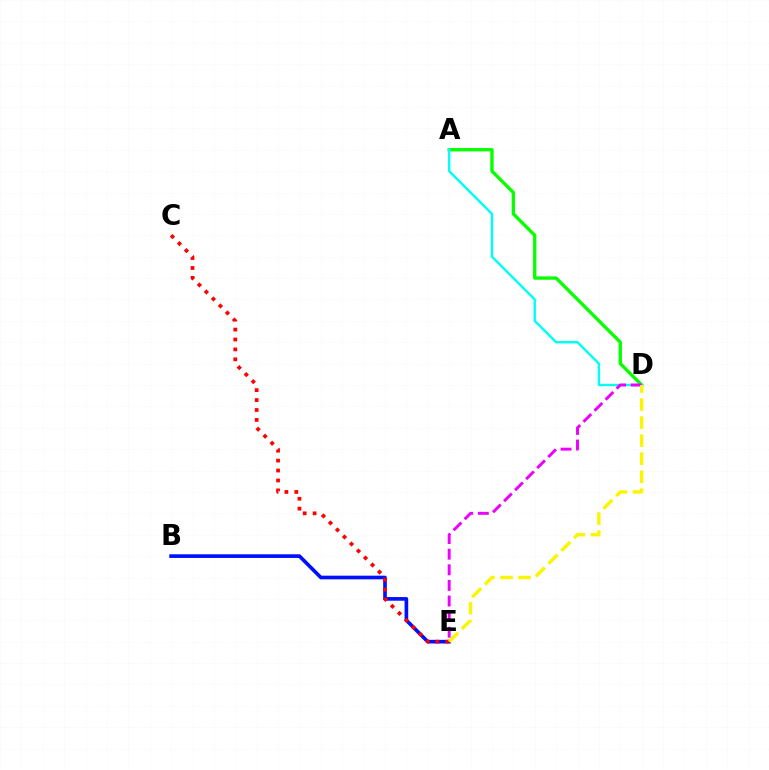{('A', 'D'): [{'color': '#08ff00', 'line_style': 'solid', 'thickness': 2.41}, {'color': '#00fff6', 'line_style': 'solid', 'thickness': 1.75}], ('B', 'E'): [{'color': '#0010ff', 'line_style': 'solid', 'thickness': 2.63}], ('D', 'E'): [{'color': '#ee00ff', 'line_style': 'dashed', 'thickness': 2.12}, {'color': '#fcf500', 'line_style': 'dashed', 'thickness': 2.45}], ('C', 'E'): [{'color': '#ff0000', 'line_style': 'dotted', 'thickness': 2.69}]}